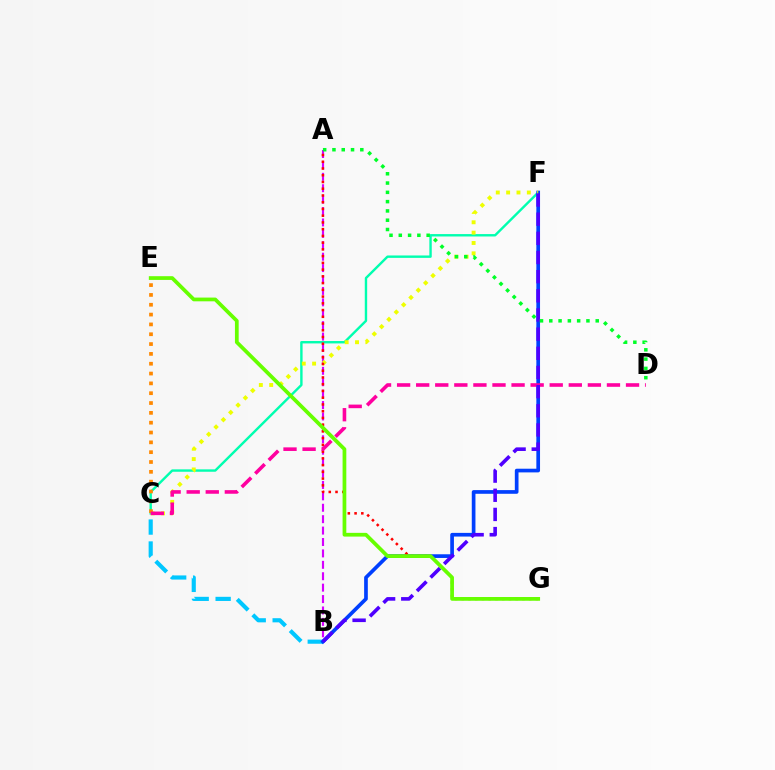{('A', 'B'): [{'color': '#d600ff', 'line_style': 'dashed', 'thickness': 1.55}], ('C', 'F'): [{'color': '#00ffaf', 'line_style': 'solid', 'thickness': 1.73}, {'color': '#eeff00', 'line_style': 'dotted', 'thickness': 2.81}], ('B', 'C'): [{'color': '#00c7ff', 'line_style': 'dashed', 'thickness': 2.98}], ('B', 'F'): [{'color': '#003fff', 'line_style': 'solid', 'thickness': 2.65}, {'color': '#4f00ff', 'line_style': 'dashed', 'thickness': 2.6}], ('C', 'E'): [{'color': '#ff8800', 'line_style': 'dotted', 'thickness': 2.67}], ('A', 'G'): [{'color': '#ff0000', 'line_style': 'dotted', 'thickness': 1.83}], ('C', 'D'): [{'color': '#ff00a0', 'line_style': 'dashed', 'thickness': 2.59}], ('A', 'D'): [{'color': '#00ff27', 'line_style': 'dotted', 'thickness': 2.52}], ('E', 'G'): [{'color': '#66ff00', 'line_style': 'solid', 'thickness': 2.69}]}